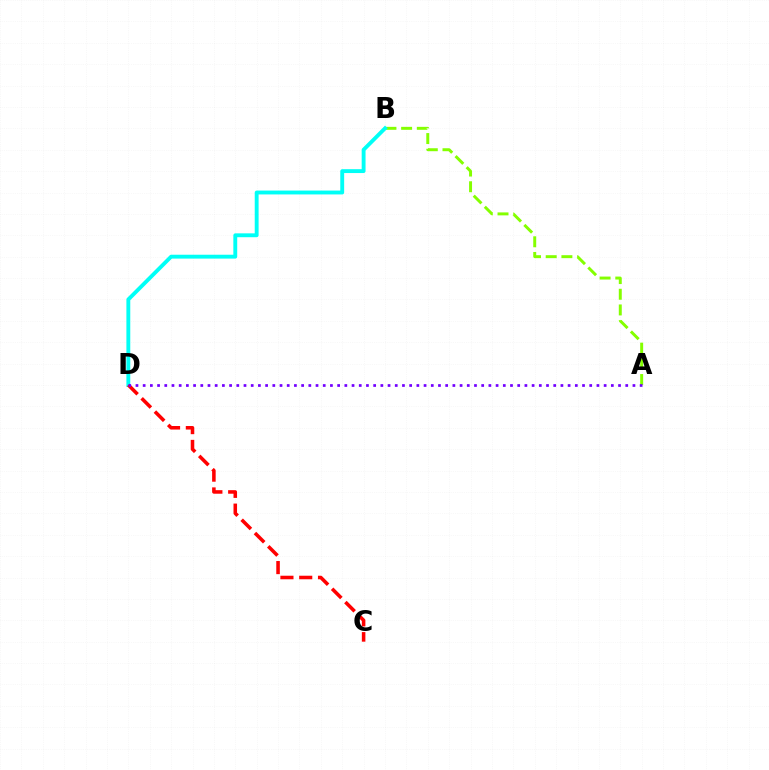{('A', 'B'): [{'color': '#84ff00', 'line_style': 'dashed', 'thickness': 2.13}], ('B', 'D'): [{'color': '#00fff6', 'line_style': 'solid', 'thickness': 2.79}], ('C', 'D'): [{'color': '#ff0000', 'line_style': 'dashed', 'thickness': 2.55}], ('A', 'D'): [{'color': '#7200ff', 'line_style': 'dotted', 'thickness': 1.96}]}